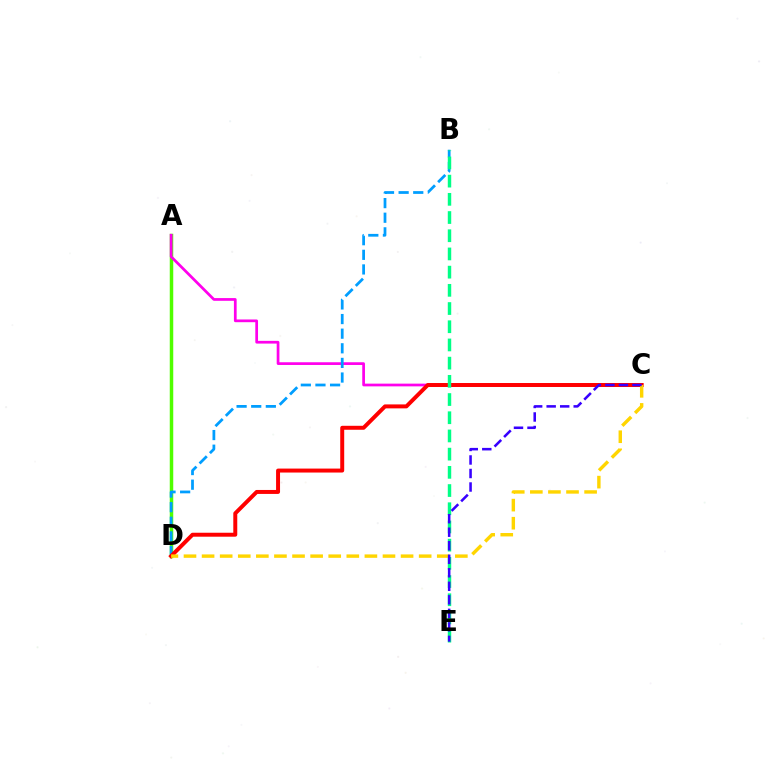{('A', 'D'): [{'color': '#4fff00', 'line_style': 'solid', 'thickness': 2.51}], ('A', 'C'): [{'color': '#ff00ed', 'line_style': 'solid', 'thickness': 1.96}], ('B', 'D'): [{'color': '#009eff', 'line_style': 'dashed', 'thickness': 1.99}], ('C', 'D'): [{'color': '#ff0000', 'line_style': 'solid', 'thickness': 2.86}, {'color': '#ffd500', 'line_style': 'dashed', 'thickness': 2.46}], ('B', 'E'): [{'color': '#00ff86', 'line_style': 'dashed', 'thickness': 2.47}], ('C', 'E'): [{'color': '#3700ff', 'line_style': 'dashed', 'thickness': 1.84}]}